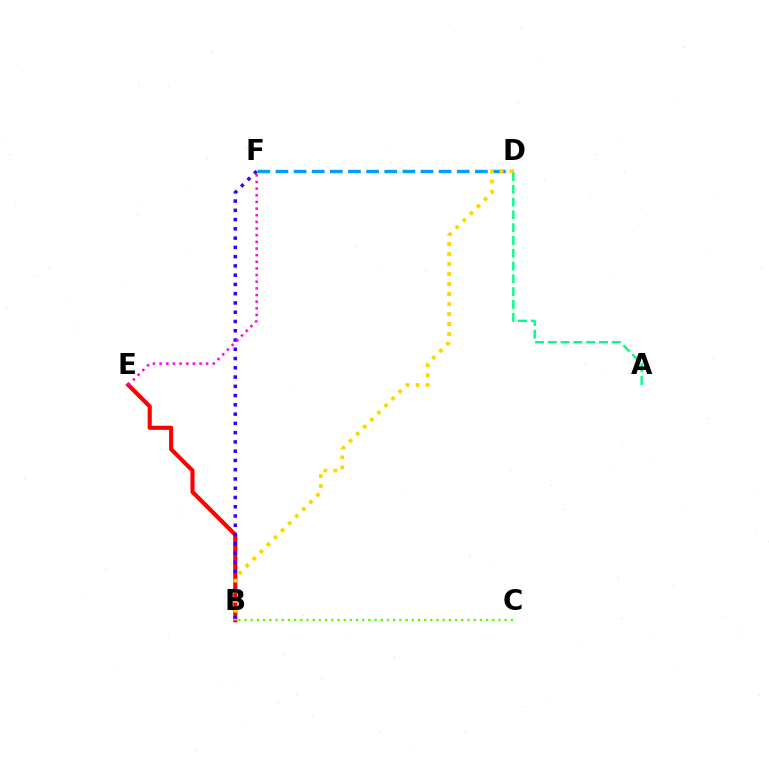{('B', 'E'): [{'color': '#ff0000', 'line_style': 'solid', 'thickness': 2.97}], ('B', 'C'): [{'color': '#4fff00', 'line_style': 'dotted', 'thickness': 1.68}], ('B', 'F'): [{'color': '#3700ff', 'line_style': 'dotted', 'thickness': 2.52}], ('A', 'D'): [{'color': '#00ff86', 'line_style': 'dashed', 'thickness': 1.74}], ('D', 'F'): [{'color': '#009eff', 'line_style': 'dashed', 'thickness': 2.46}], ('B', 'D'): [{'color': '#ffd500', 'line_style': 'dotted', 'thickness': 2.72}], ('E', 'F'): [{'color': '#ff00ed', 'line_style': 'dotted', 'thickness': 1.81}]}